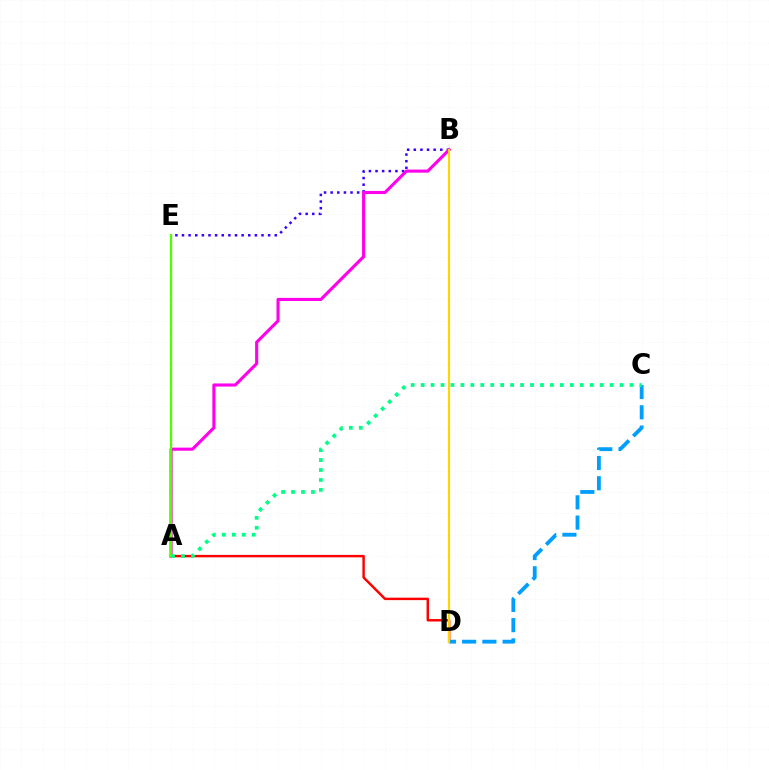{('B', 'E'): [{'color': '#3700ff', 'line_style': 'dotted', 'thickness': 1.8}], ('A', 'D'): [{'color': '#ff0000', 'line_style': 'solid', 'thickness': 1.76}], ('A', 'B'): [{'color': '#ff00ed', 'line_style': 'solid', 'thickness': 2.23}], ('C', 'D'): [{'color': '#009eff', 'line_style': 'dashed', 'thickness': 2.75}], ('A', 'E'): [{'color': '#4fff00', 'line_style': 'solid', 'thickness': 1.65}], ('B', 'D'): [{'color': '#ffd500', 'line_style': 'solid', 'thickness': 1.56}], ('A', 'C'): [{'color': '#00ff86', 'line_style': 'dotted', 'thickness': 2.7}]}